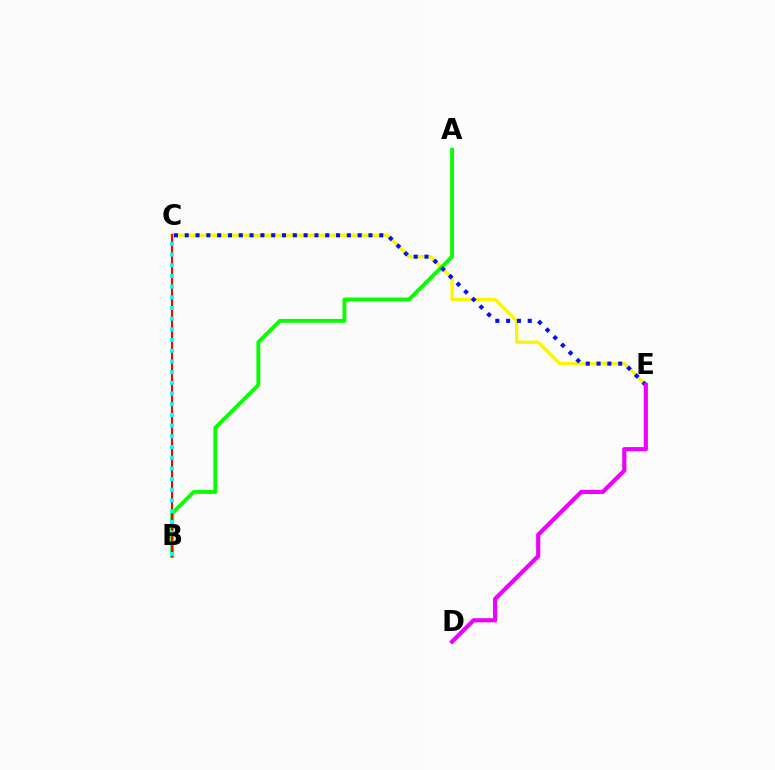{('C', 'E'): [{'color': '#fcf500', 'line_style': 'solid', 'thickness': 2.38}, {'color': '#0010ff', 'line_style': 'dotted', 'thickness': 2.94}], ('A', 'B'): [{'color': '#08ff00', 'line_style': 'solid', 'thickness': 2.79}], ('B', 'C'): [{'color': '#ff0000', 'line_style': 'solid', 'thickness': 1.53}, {'color': '#00fff6', 'line_style': 'dotted', 'thickness': 2.91}], ('D', 'E'): [{'color': '#ee00ff', 'line_style': 'solid', 'thickness': 3.0}]}